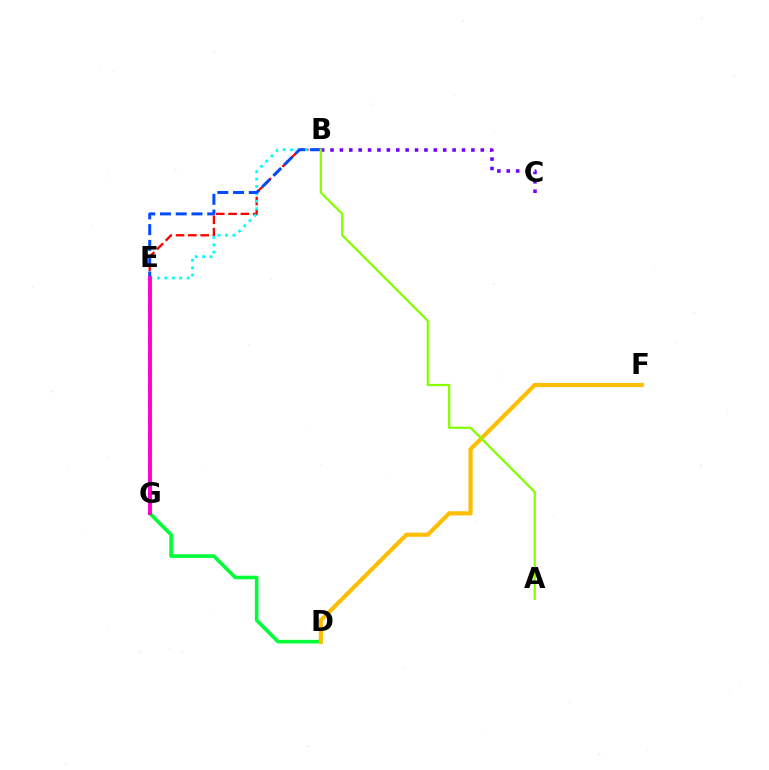{('B', 'E'): [{'color': '#ff0000', 'line_style': 'dashed', 'thickness': 1.67}, {'color': '#00fff6', 'line_style': 'dotted', 'thickness': 2.01}], ('D', 'G'): [{'color': '#00ff39', 'line_style': 'solid', 'thickness': 2.6}], ('D', 'F'): [{'color': '#ffbd00', 'line_style': 'solid', 'thickness': 2.98}], ('B', 'C'): [{'color': '#7200ff', 'line_style': 'dotted', 'thickness': 2.55}], ('B', 'G'): [{'color': '#004bff', 'line_style': 'dashed', 'thickness': 2.14}], ('A', 'B'): [{'color': '#84ff00', 'line_style': 'solid', 'thickness': 1.62}], ('E', 'G'): [{'color': '#ff00cf', 'line_style': 'solid', 'thickness': 2.8}]}